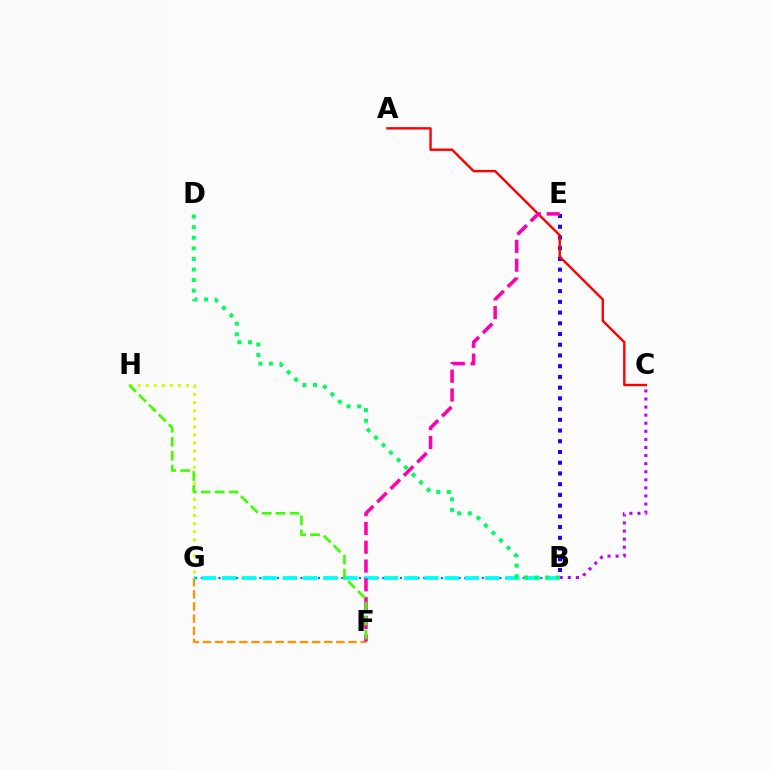{('F', 'G'): [{'color': '#ff9400', 'line_style': 'dashed', 'thickness': 1.65}], ('B', 'C'): [{'color': '#b900ff', 'line_style': 'dotted', 'thickness': 2.2}], ('B', 'G'): [{'color': '#0074ff', 'line_style': 'dotted', 'thickness': 1.59}, {'color': '#00fff6', 'line_style': 'dashed', 'thickness': 2.75}], ('B', 'E'): [{'color': '#2500ff', 'line_style': 'dotted', 'thickness': 2.91}], ('A', 'C'): [{'color': '#ff0000', 'line_style': 'solid', 'thickness': 1.72}], ('E', 'F'): [{'color': '#ff00ac', 'line_style': 'dashed', 'thickness': 2.55}], ('G', 'H'): [{'color': '#d1ff00', 'line_style': 'dotted', 'thickness': 2.19}], ('F', 'H'): [{'color': '#3dff00', 'line_style': 'dashed', 'thickness': 1.9}], ('B', 'D'): [{'color': '#00ff5c', 'line_style': 'dotted', 'thickness': 2.88}]}